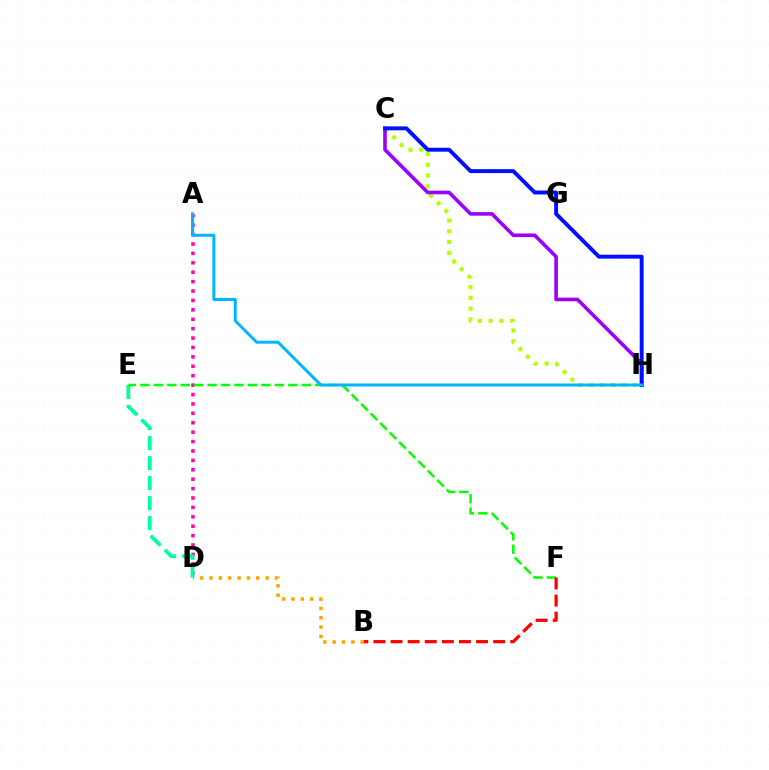{('A', 'D'): [{'color': '#ff00bd', 'line_style': 'dotted', 'thickness': 2.56}], ('D', 'E'): [{'color': '#00ff9d', 'line_style': 'dashed', 'thickness': 2.72}], ('E', 'F'): [{'color': '#08ff00', 'line_style': 'dashed', 'thickness': 1.83}], ('C', 'H'): [{'color': '#b3ff00', 'line_style': 'dotted', 'thickness': 2.93}, {'color': '#9b00ff', 'line_style': 'solid', 'thickness': 2.59}, {'color': '#0010ff', 'line_style': 'solid', 'thickness': 2.82}], ('B', 'F'): [{'color': '#ff0000', 'line_style': 'dashed', 'thickness': 2.32}], ('B', 'D'): [{'color': '#ffa500', 'line_style': 'dotted', 'thickness': 2.54}], ('A', 'H'): [{'color': '#00b5ff', 'line_style': 'solid', 'thickness': 2.14}]}